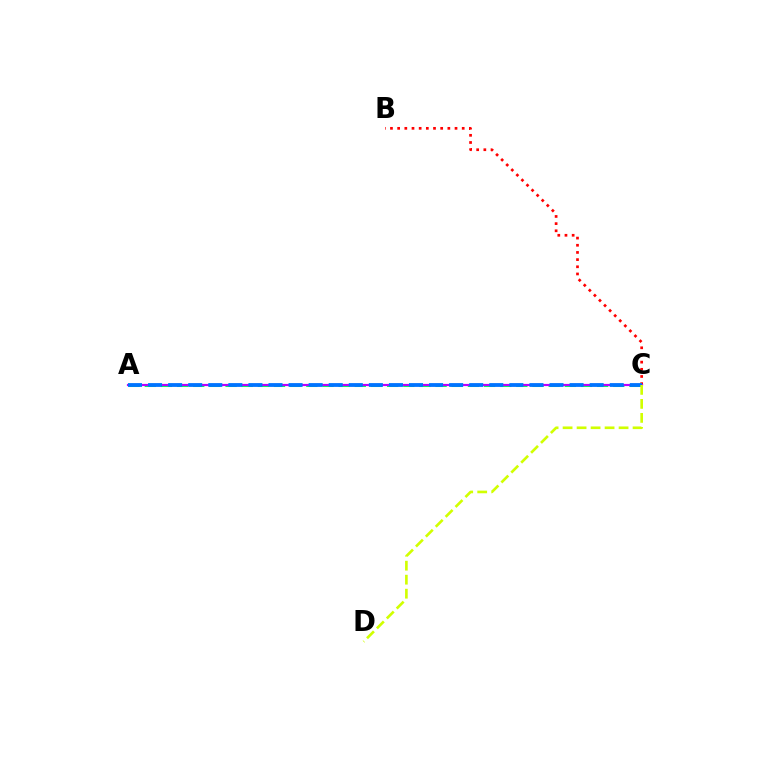{('B', 'C'): [{'color': '#ff0000', 'line_style': 'dotted', 'thickness': 1.95}], ('A', 'C'): [{'color': '#00ff5c', 'line_style': 'dashed', 'thickness': 2.19}, {'color': '#b900ff', 'line_style': 'solid', 'thickness': 1.56}, {'color': '#0074ff', 'line_style': 'dashed', 'thickness': 2.73}], ('C', 'D'): [{'color': '#d1ff00', 'line_style': 'dashed', 'thickness': 1.9}]}